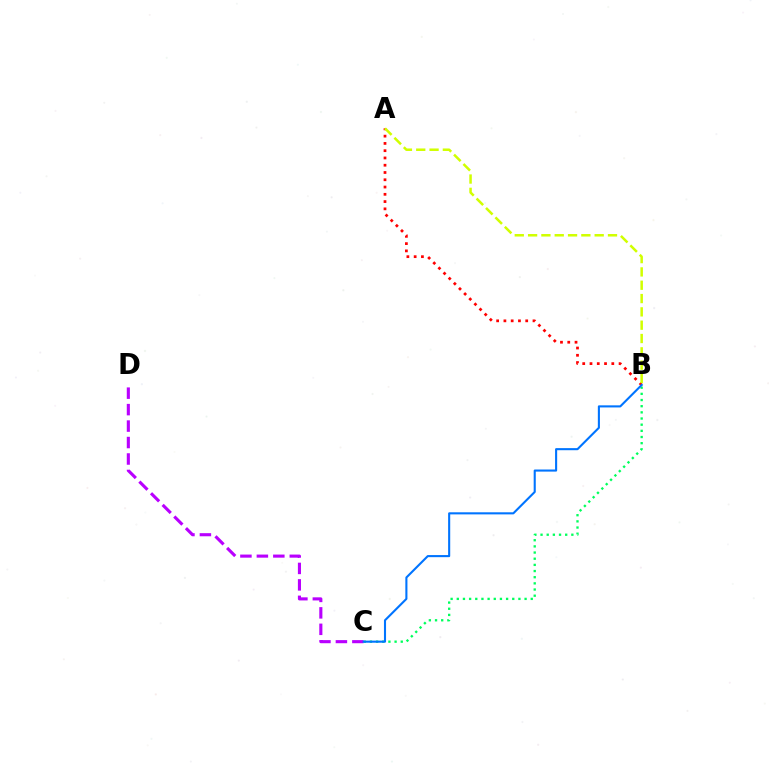{('B', 'C'): [{'color': '#00ff5c', 'line_style': 'dotted', 'thickness': 1.67}, {'color': '#0074ff', 'line_style': 'solid', 'thickness': 1.51}], ('C', 'D'): [{'color': '#b900ff', 'line_style': 'dashed', 'thickness': 2.24}], ('A', 'B'): [{'color': '#ff0000', 'line_style': 'dotted', 'thickness': 1.98}, {'color': '#d1ff00', 'line_style': 'dashed', 'thickness': 1.81}]}